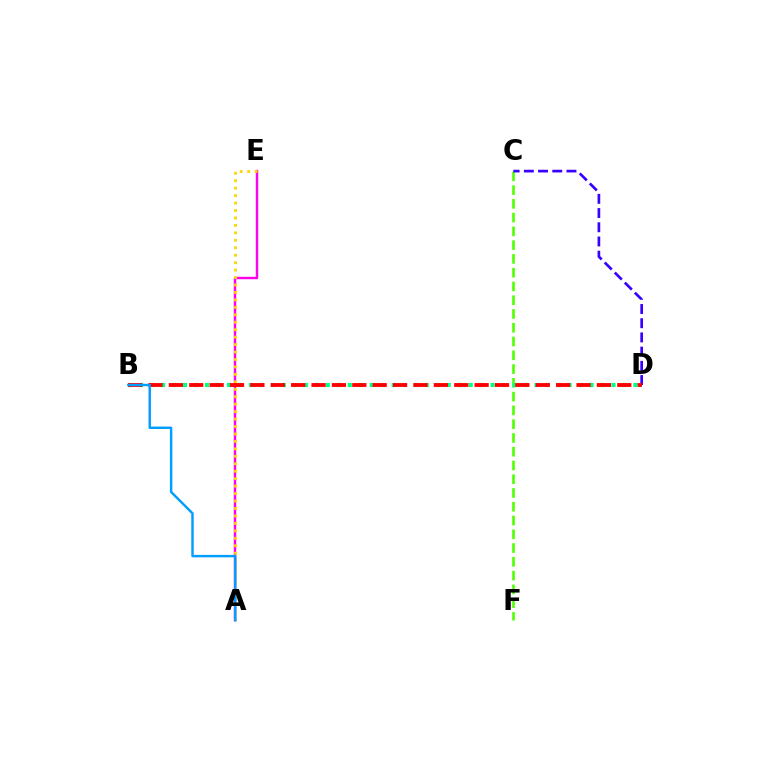{('A', 'E'): [{'color': '#ff00ed', 'line_style': 'solid', 'thickness': 1.75}, {'color': '#ffd500', 'line_style': 'dotted', 'thickness': 2.02}], ('C', 'F'): [{'color': '#4fff00', 'line_style': 'dashed', 'thickness': 1.87}], ('C', 'D'): [{'color': '#3700ff', 'line_style': 'dashed', 'thickness': 1.93}], ('B', 'D'): [{'color': '#00ff86', 'line_style': 'dotted', 'thickness': 2.99}, {'color': '#ff0000', 'line_style': 'dashed', 'thickness': 2.77}], ('A', 'B'): [{'color': '#009eff', 'line_style': 'solid', 'thickness': 1.76}]}